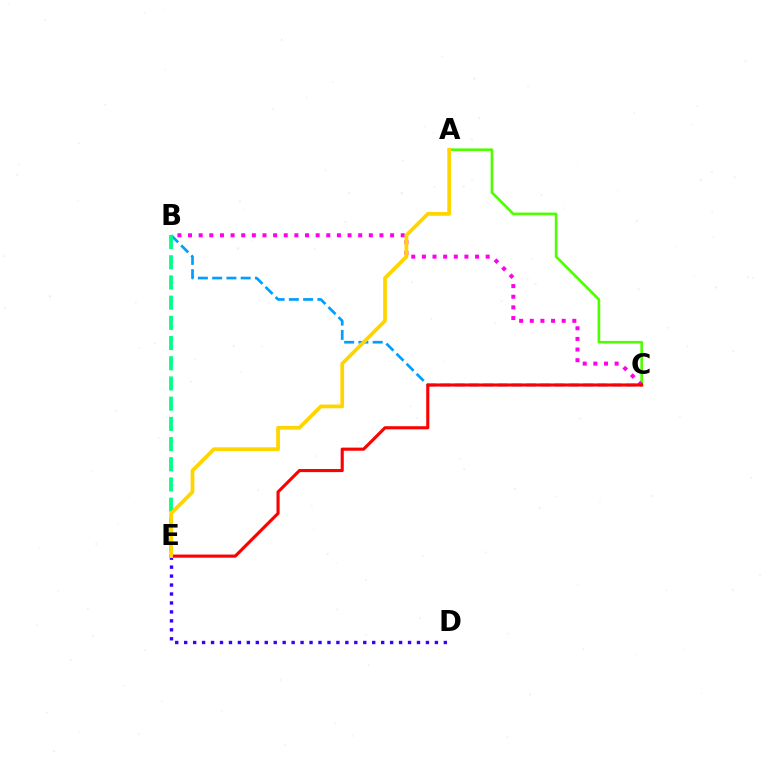{('D', 'E'): [{'color': '#3700ff', 'line_style': 'dotted', 'thickness': 2.43}], ('A', 'C'): [{'color': '#4fff00', 'line_style': 'solid', 'thickness': 1.9}], ('B', 'C'): [{'color': '#ff00ed', 'line_style': 'dotted', 'thickness': 2.89}, {'color': '#009eff', 'line_style': 'dashed', 'thickness': 1.94}], ('B', 'E'): [{'color': '#00ff86', 'line_style': 'dashed', 'thickness': 2.74}], ('C', 'E'): [{'color': '#ff0000', 'line_style': 'solid', 'thickness': 2.24}], ('A', 'E'): [{'color': '#ffd500', 'line_style': 'solid', 'thickness': 2.69}]}